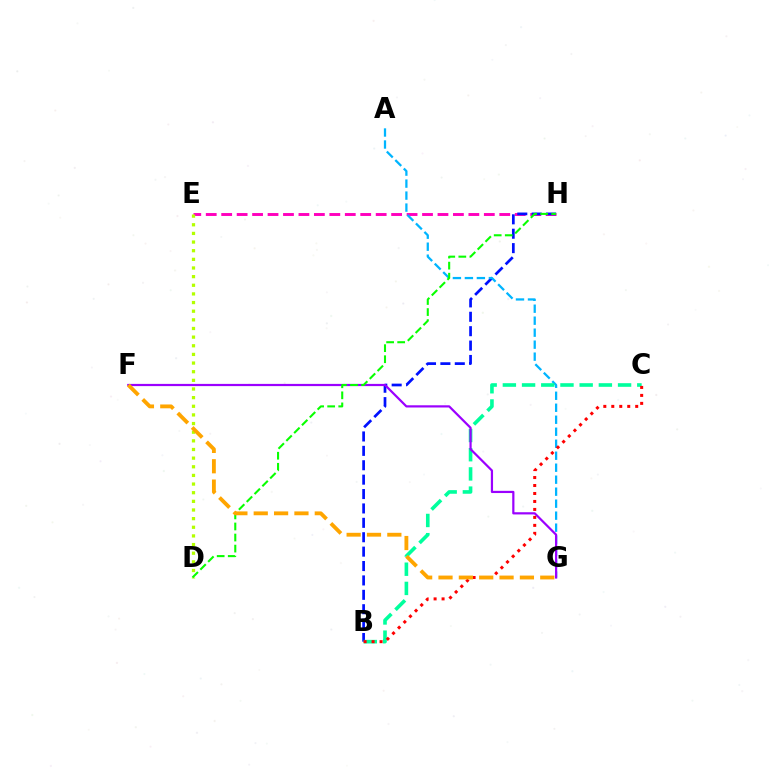{('E', 'H'): [{'color': '#ff00bd', 'line_style': 'dashed', 'thickness': 2.1}], ('B', 'H'): [{'color': '#0010ff', 'line_style': 'dashed', 'thickness': 1.96}], ('A', 'G'): [{'color': '#00b5ff', 'line_style': 'dashed', 'thickness': 1.63}], ('B', 'C'): [{'color': '#00ff9d', 'line_style': 'dashed', 'thickness': 2.61}, {'color': '#ff0000', 'line_style': 'dotted', 'thickness': 2.17}], ('F', 'G'): [{'color': '#9b00ff', 'line_style': 'solid', 'thickness': 1.59}, {'color': '#ffa500', 'line_style': 'dashed', 'thickness': 2.76}], ('D', 'E'): [{'color': '#b3ff00', 'line_style': 'dotted', 'thickness': 2.35}], ('D', 'H'): [{'color': '#08ff00', 'line_style': 'dashed', 'thickness': 1.5}]}